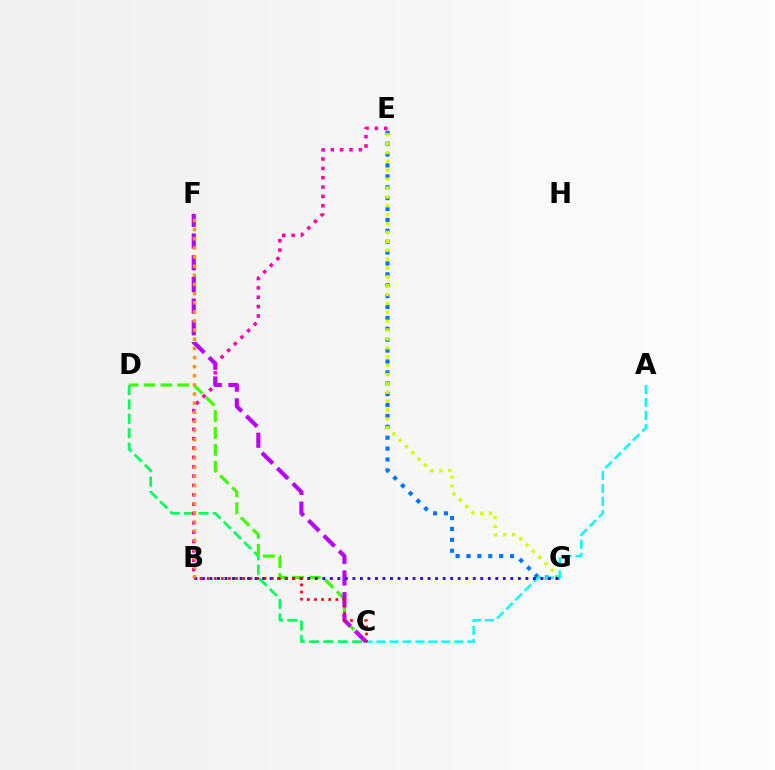{('C', 'D'): [{'color': '#00ff5c', 'line_style': 'dashed', 'thickness': 1.95}, {'color': '#3dff00', 'line_style': 'dashed', 'thickness': 2.29}], ('E', 'G'): [{'color': '#0074ff', 'line_style': 'dotted', 'thickness': 2.96}, {'color': '#d1ff00', 'line_style': 'dotted', 'thickness': 2.41}], ('B', 'E'): [{'color': '#ff00ac', 'line_style': 'dotted', 'thickness': 2.54}], ('A', 'C'): [{'color': '#00fff6', 'line_style': 'dashed', 'thickness': 1.76}], ('C', 'F'): [{'color': '#b900ff', 'line_style': 'dashed', 'thickness': 2.95}], ('B', 'G'): [{'color': '#2500ff', 'line_style': 'dotted', 'thickness': 2.04}], ('B', 'F'): [{'color': '#ff9400', 'line_style': 'dotted', 'thickness': 2.48}], ('B', 'C'): [{'color': '#ff0000', 'line_style': 'dotted', 'thickness': 1.94}]}